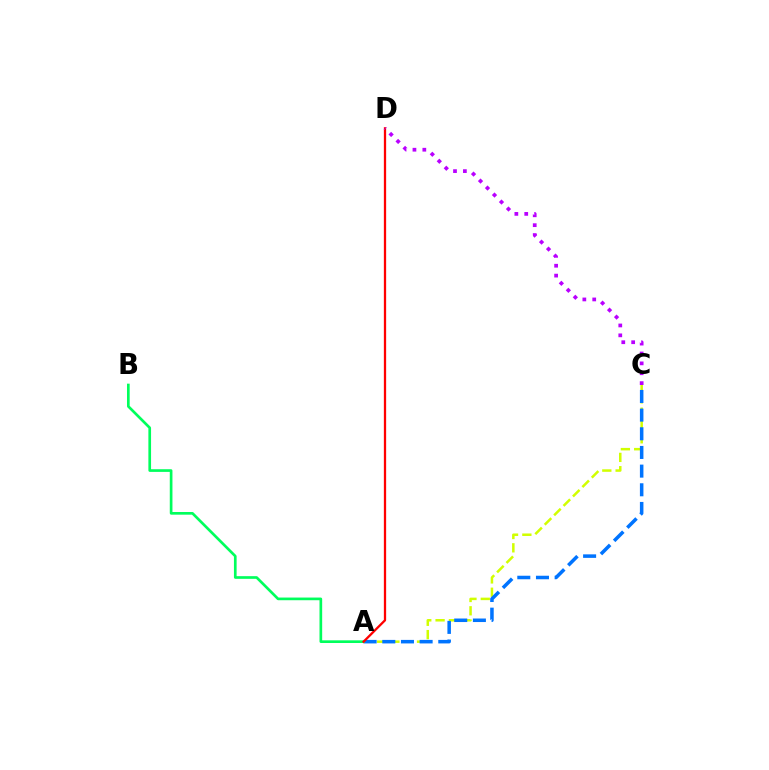{('A', 'C'): [{'color': '#d1ff00', 'line_style': 'dashed', 'thickness': 1.81}, {'color': '#0074ff', 'line_style': 'dashed', 'thickness': 2.54}], ('A', 'B'): [{'color': '#00ff5c', 'line_style': 'solid', 'thickness': 1.93}], ('A', 'D'): [{'color': '#ff0000', 'line_style': 'solid', 'thickness': 1.64}], ('C', 'D'): [{'color': '#b900ff', 'line_style': 'dotted', 'thickness': 2.69}]}